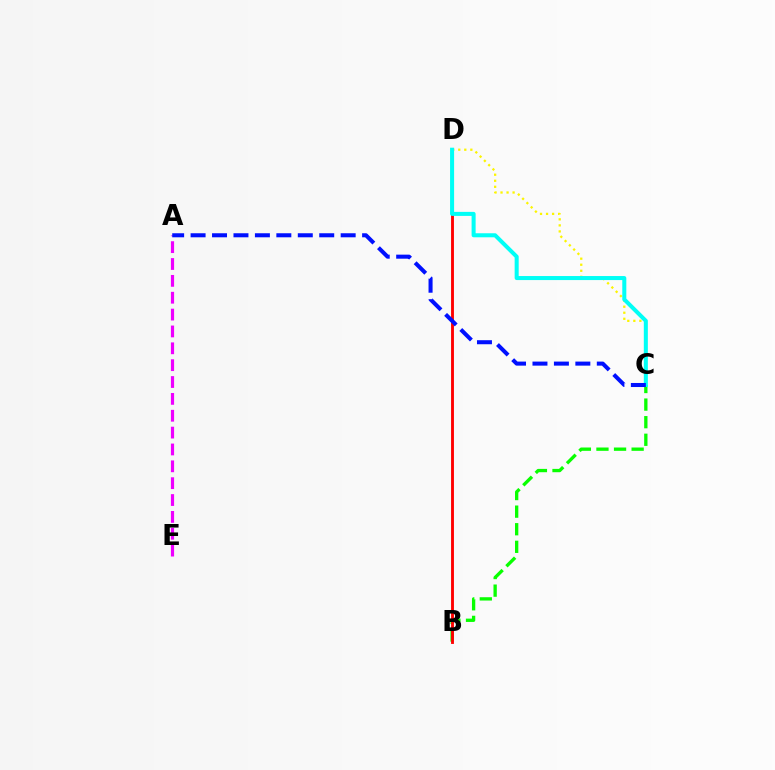{('B', 'C'): [{'color': '#08ff00', 'line_style': 'dashed', 'thickness': 2.39}], ('B', 'D'): [{'color': '#ff0000', 'line_style': 'solid', 'thickness': 2.06}], ('C', 'D'): [{'color': '#fcf500', 'line_style': 'dotted', 'thickness': 1.64}, {'color': '#00fff6', 'line_style': 'solid', 'thickness': 2.9}], ('A', 'E'): [{'color': '#ee00ff', 'line_style': 'dashed', 'thickness': 2.29}], ('A', 'C'): [{'color': '#0010ff', 'line_style': 'dashed', 'thickness': 2.91}]}